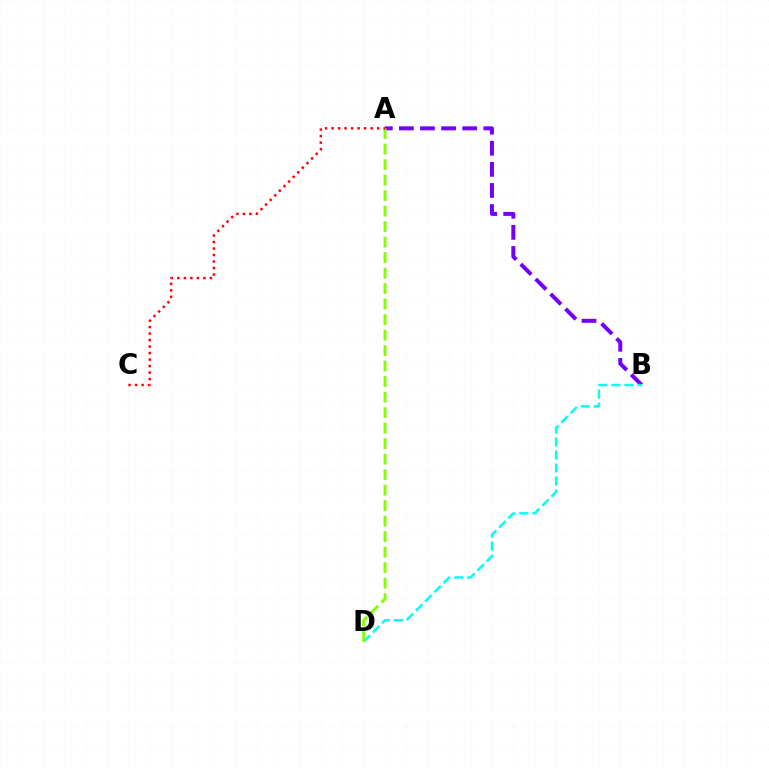{('A', 'B'): [{'color': '#7200ff', 'line_style': 'dashed', 'thickness': 2.87}], ('B', 'D'): [{'color': '#00fff6', 'line_style': 'dashed', 'thickness': 1.77}], ('A', 'D'): [{'color': '#84ff00', 'line_style': 'dashed', 'thickness': 2.11}], ('A', 'C'): [{'color': '#ff0000', 'line_style': 'dotted', 'thickness': 1.77}]}